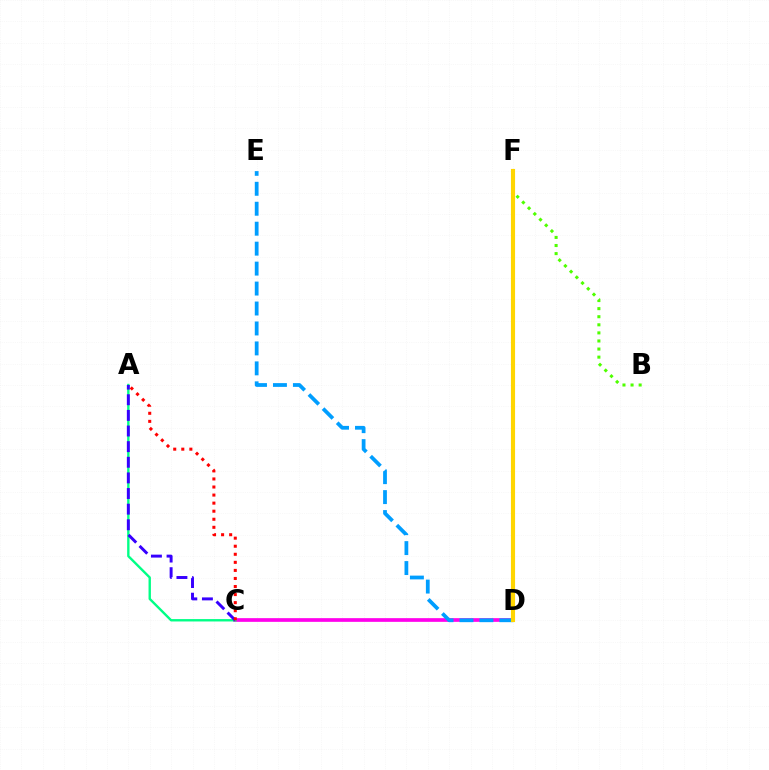{('B', 'F'): [{'color': '#4fff00', 'line_style': 'dotted', 'thickness': 2.2}], ('C', 'D'): [{'color': '#ff00ed', 'line_style': 'solid', 'thickness': 2.66}], ('A', 'C'): [{'color': '#00ff86', 'line_style': 'solid', 'thickness': 1.71}, {'color': '#3700ff', 'line_style': 'dashed', 'thickness': 2.12}, {'color': '#ff0000', 'line_style': 'dotted', 'thickness': 2.19}], ('D', 'E'): [{'color': '#009eff', 'line_style': 'dashed', 'thickness': 2.71}], ('D', 'F'): [{'color': '#ffd500', 'line_style': 'solid', 'thickness': 2.98}]}